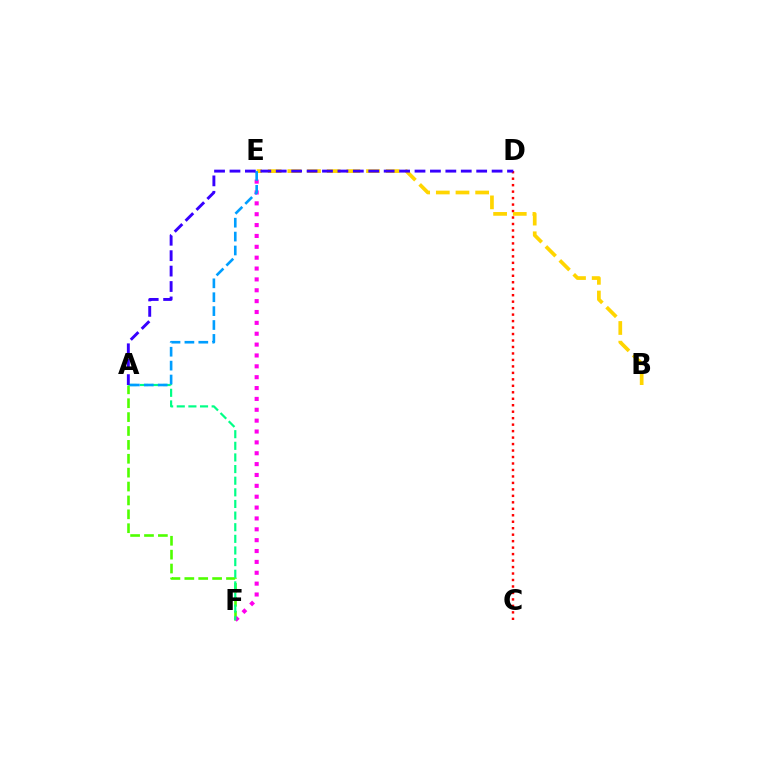{('A', 'F'): [{'color': '#4fff00', 'line_style': 'dashed', 'thickness': 1.89}, {'color': '#00ff86', 'line_style': 'dashed', 'thickness': 1.58}], ('E', 'F'): [{'color': '#ff00ed', 'line_style': 'dotted', 'thickness': 2.95}], ('C', 'D'): [{'color': '#ff0000', 'line_style': 'dotted', 'thickness': 1.76}], ('B', 'E'): [{'color': '#ffd500', 'line_style': 'dashed', 'thickness': 2.67}], ('A', 'D'): [{'color': '#3700ff', 'line_style': 'dashed', 'thickness': 2.09}], ('A', 'E'): [{'color': '#009eff', 'line_style': 'dashed', 'thickness': 1.89}]}